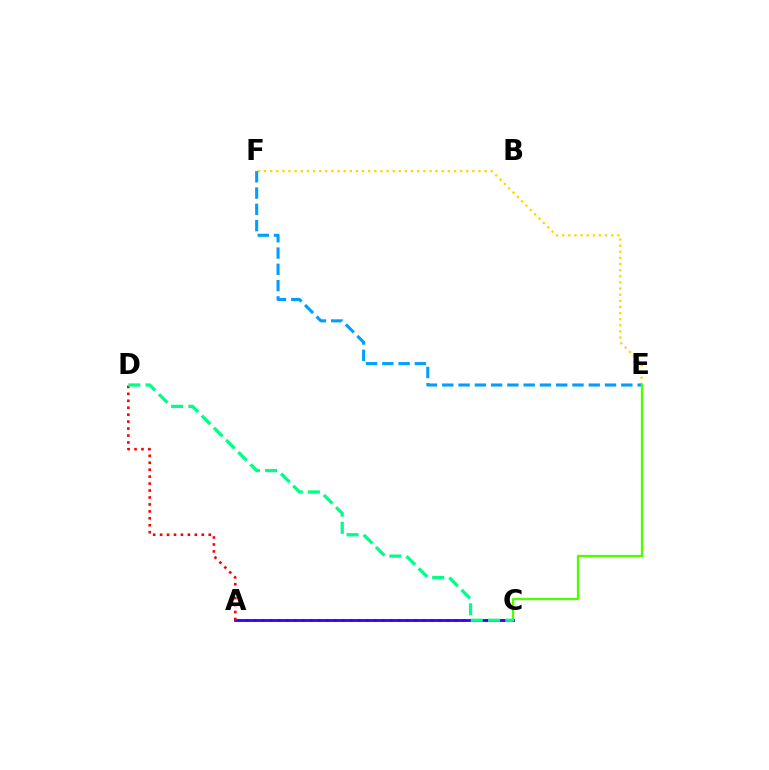{('E', 'F'): [{'color': '#ffd500', 'line_style': 'dotted', 'thickness': 1.66}, {'color': '#009eff', 'line_style': 'dashed', 'thickness': 2.21}], ('A', 'C'): [{'color': '#ff00ed', 'line_style': 'dotted', 'thickness': 2.18}, {'color': '#3700ff', 'line_style': 'solid', 'thickness': 2.03}], ('C', 'E'): [{'color': '#4fff00', 'line_style': 'solid', 'thickness': 1.68}], ('A', 'D'): [{'color': '#ff0000', 'line_style': 'dotted', 'thickness': 1.89}], ('C', 'D'): [{'color': '#00ff86', 'line_style': 'dashed', 'thickness': 2.34}]}